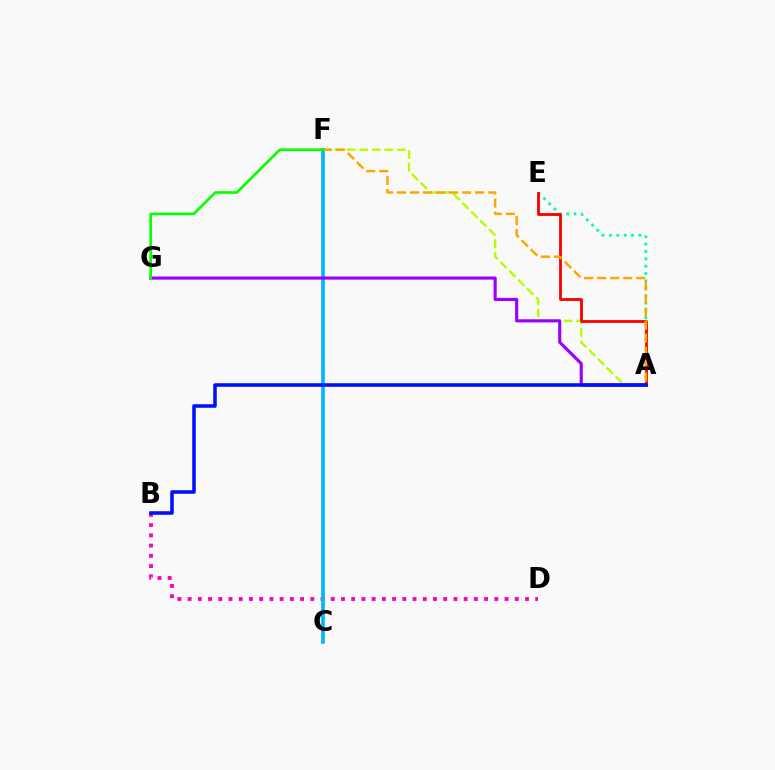{('B', 'D'): [{'color': '#ff00bd', 'line_style': 'dotted', 'thickness': 2.78}], ('A', 'F'): [{'color': '#b3ff00', 'line_style': 'dashed', 'thickness': 1.7}, {'color': '#ffa500', 'line_style': 'dashed', 'thickness': 1.77}], ('C', 'F'): [{'color': '#00b5ff', 'line_style': 'solid', 'thickness': 2.6}], ('A', 'E'): [{'color': '#00ff9d', 'line_style': 'dotted', 'thickness': 2.0}, {'color': '#ff0000', 'line_style': 'solid', 'thickness': 2.05}], ('A', 'G'): [{'color': '#9b00ff', 'line_style': 'solid', 'thickness': 2.26}], ('A', 'B'): [{'color': '#0010ff', 'line_style': 'solid', 'thickness': 2.56}], ('F', 'G'): [{'color': '#08ff00', 'line_style': 'solid', 'thickness': 1.92}]}